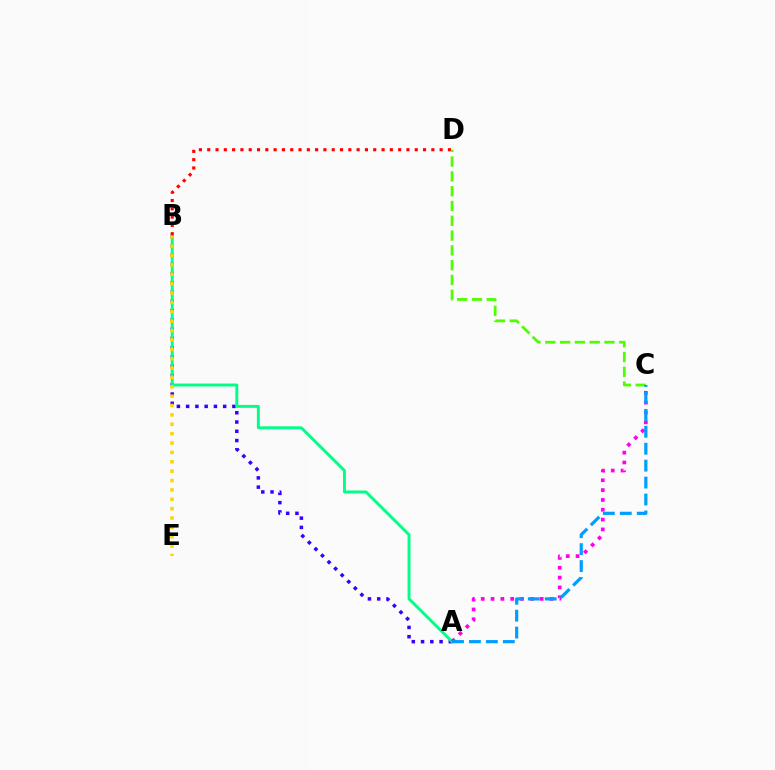{('A', 'B'): [{'color': '#3700ff', 'line_style': 'dotted', 'thickness': 2.52}, {'color': '#00ff86', 'line_style': 'solid', 'thickness': 2.1}], ('B', 'E'): [{'color': '#ffd500', 'line_style': 'dotted', 'thickness': 2.55}], ('B', 'D'): [{'color': '#ff0000', 'line_style': 'dotted', 'thickness': 2.26}], ('A', 'C'): [{'color': '#ff00ed', 'line_style': 'dotted', 'thickness': 2.67}, {'color': '#009eff', 'line_style': 'dashed', 'thickness': 2.3}], ('C', 'D'): [{'color': '#4fff00', 'line_style': 'dashed', 'thickness': 2.01}]}